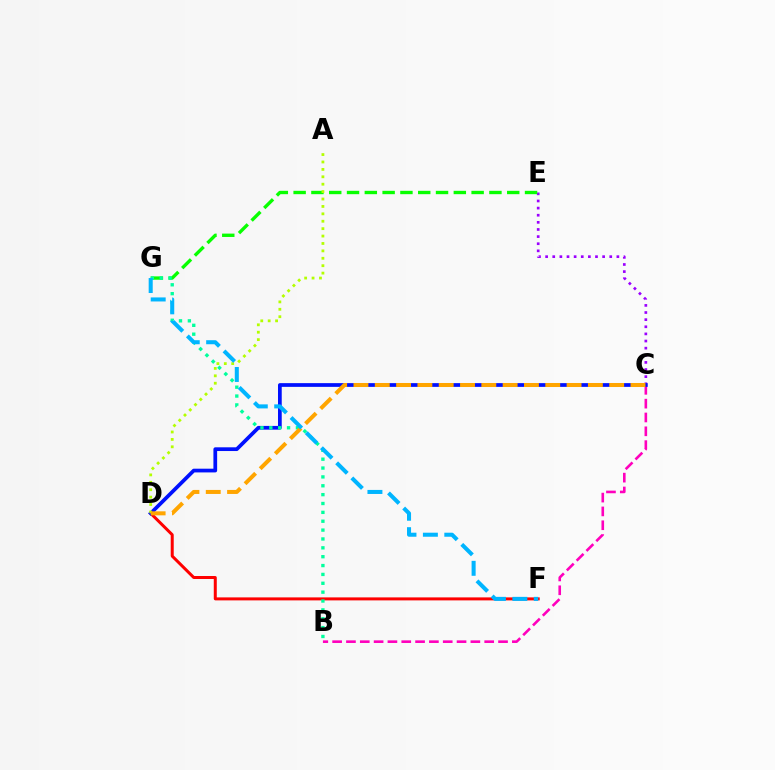{('C', 'E'): [{'color': '#9b00ff', 'line_style': 'dotted', 'thickness': 1.94}], ('E', 'G'): [{'color': '#08ff00', 'line_style': 'dashed', 'thickness': 2.42}], ('D', 'F'): [{'color': '#ff0000', 'line_style': 'solid', 'thickness': 2.16}], ('B', 'C'): [{'color': '#ff00bd', 'line_style': 'dashed', 'thickness': 1.88}], ('C', 'D'): [{'color': '#0010ff', 'line_style': 'solid', 'thickness': 2.68}, {'color': '#ffa500', 'line_style': 'dashed', 'thickness': 2.9}], ('B', 'G'): [{'color': '#00ff9d', 'line_style': 'dotted', 'thickness': 2.41}], ('A', 'D'): [{'color': '#b3ff00', 'line_style': 'dotted', 'thickness': 2.01}], ('F', 'G'): [{'color': '#00b5ff', 'line_style': 'dashed', 'thickness': 2.91}]}